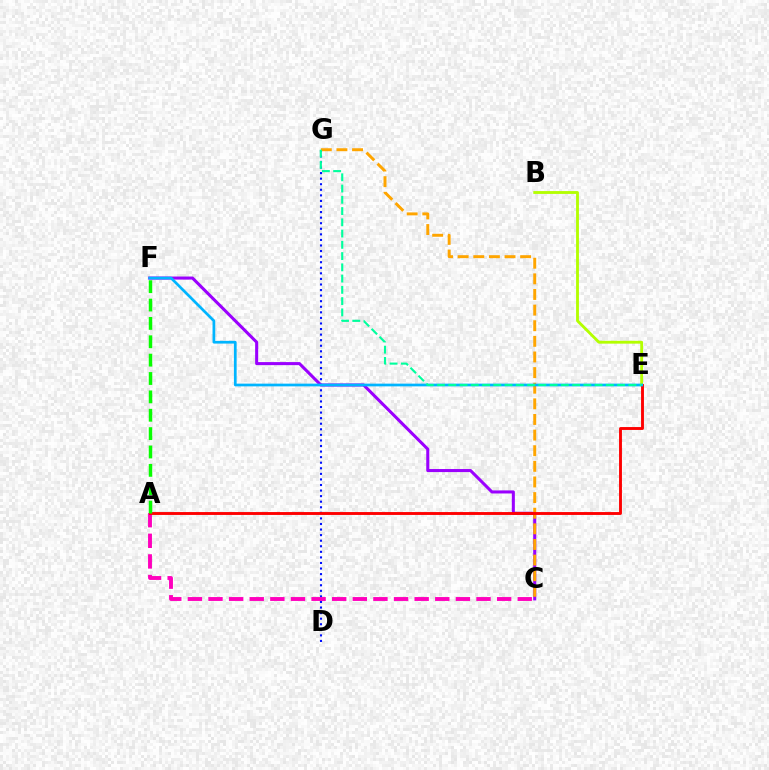{('D', 'G'): [{'color': '#0010ff', 'line_style': 'dotted', 'thickness': 1.51}], ('B', 'E'): [{'color': '#b3ff00', 'line_style': 'solid', 'thickness': 2.05}], ('C', 'F'): [{'color': '#9b00ff', 'line_style': 'solid', 'thickness': 2.2}], ('C', 'G'): [{'color': '#ffa500', 'line_style': 'dashed', 'thickness': 2.12}], ('A', 'C'): [{'color': '#ff00bd', 'line_style': 'dashed', 'thickness': 2.8}], ('A', 'E'): [{'color': '#ff0000', 'line_style': 'solid', 'thickness': 2.07}], ('E', 'F'): [{'color': '#00b5ff', 'line_style': 'solid', 'thickness': 1.96}], ('A', 'F'): [{'color': '#08ff00', 'line_style': 'dashed', 'thickness': 2.5}], ('E', 'G'): [{'color': '#00ff9d', 'line_style': 'dashed', 'thickness': 1.53}]}